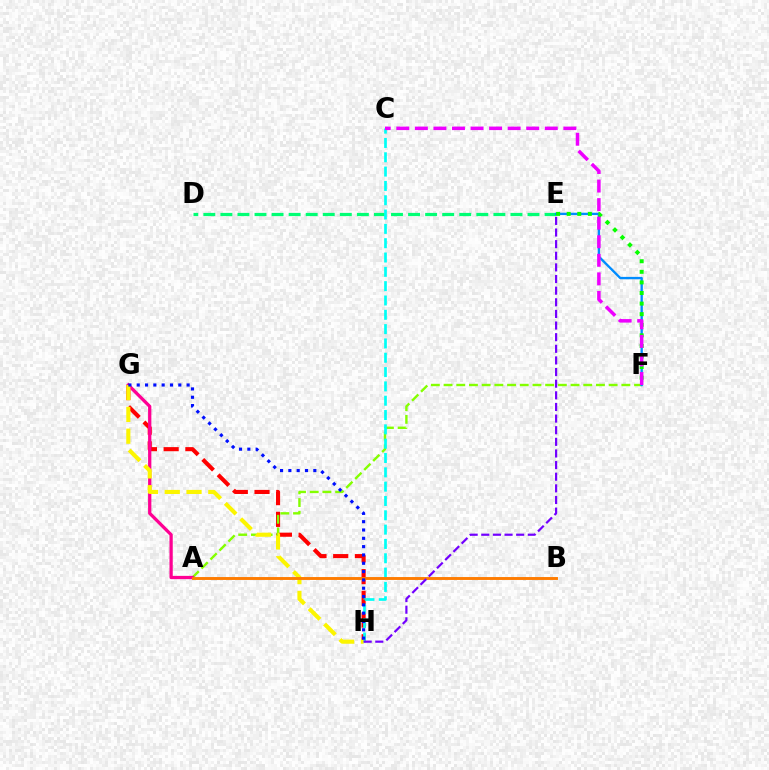{('G', 'H'): [{'color': '#ff0000', 'line_style': 'dashed', 'thickness': 2.95}, {'color': '#fcf500', 'line_style': 'dashed', 'thickness': 2.96}, {'color': '#0010ff', 'line_style': 'dotted', 'thickness': 2.26}], ('D', 'E'): [{'color': '#00ff74', 'line_style': 'dashed', 'thickness': 2.32}], ('A', 'F'): [{'color': '#84ff00', 'line_style': 'dashed', 'thickness': 1.73}], ('E', 'F'): [{'color': '#008cff', 'line_style': 'solid', 'thickness': 1.69}, {'color': '#08ff00', 'line_style': 'dotted', 'thickness': 2.88}], ('A', 'G'): [{'color': '#ff0094', 'line_style': 'solid', 'thickness': 2.35}], ('C', 'H'): [{'color': '#00fff6', 'line_style': 'dashed', 'thickness': 1.95}], ('A', 'B'): [{'color': '#ff7c00', 'line_style': 'solid', 'thickness': 2.09}], ('C', 'F'): [{'color': '#ee00ff', 'line_style': 'dashed', 'thickness': 2.52}], ('E', 'H'): [{'color': '#7200ff', 'line_style': 'dashed', 'thickness': 1.58}]}